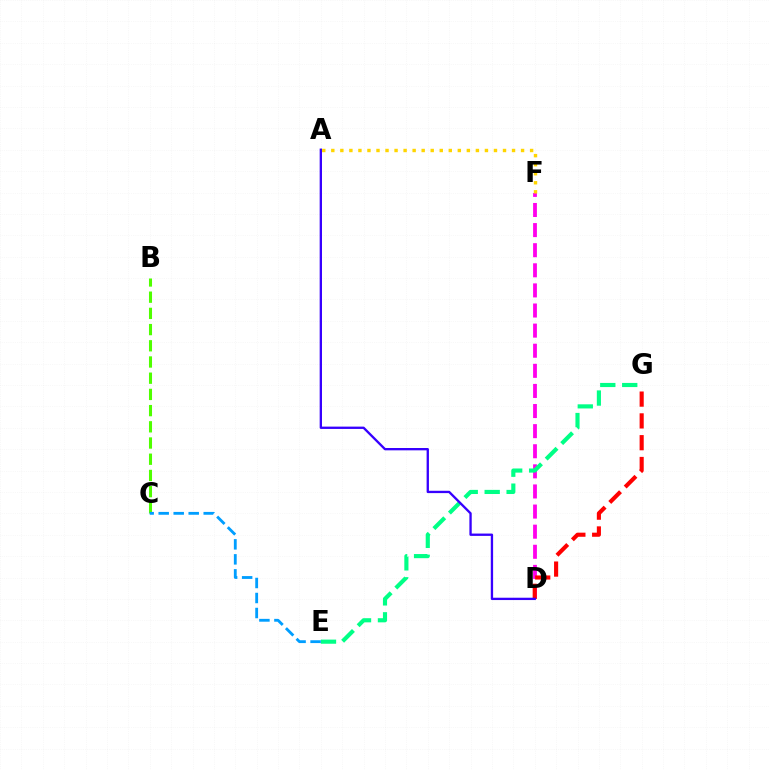{('D', 'F'): [{'color': '#ff00ed', 'line_style': 'dashed', 'thickness': 2.73}], ('A', 'F'): [{'color': '#ffd500', 'line_style': 'dotted', 'thickness': 2.46}], ('E', 'G'): [{'color': '#00ff86', 'line_style': 'dashed', 'thickness': 2.98}], ('B', 'C'): [{'color': '#4fff00', 'line_style': 'dashed', 'thickness': 2.2}], ('D', 'G'): [{'color': '#ff0000', 'line_style': 'dashed', 'thickness': 2.96}], ('C', 'E'): [{'color': '#009eff', 'line_style': 'dashed', 'thickness': 2.04}], ('A', 'D'): [{'color': '#3700ff', 'line_style': 'solid', 'thickness': 1.68}]}